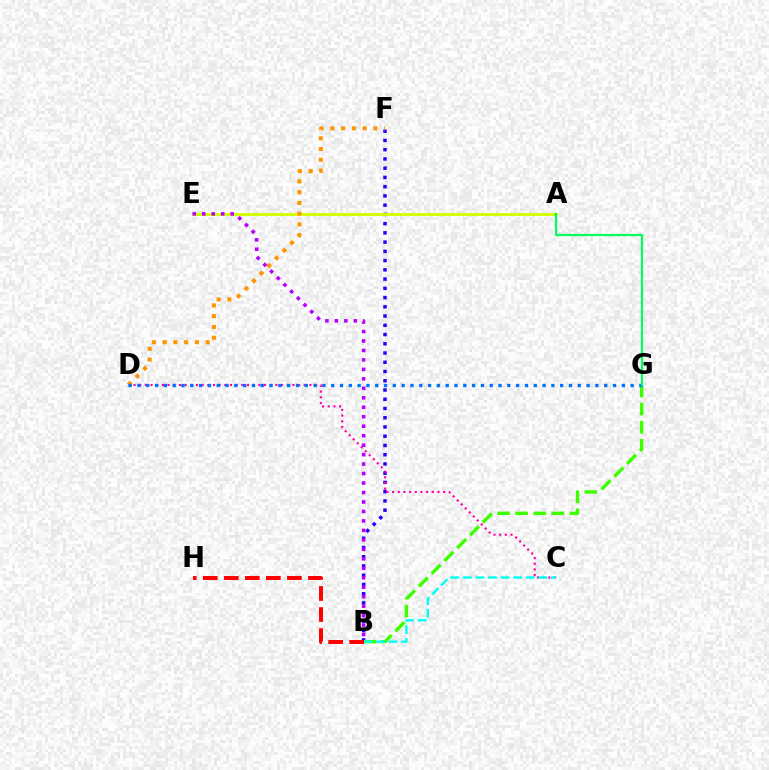{('B', 'F'): [{'color': '#2500ff', 'line_style': 'dotted', 'thickness': 2.51}], ('B', 'G'): [{'color': '#3dff00', 'line_style': 'dashed', 'thickness': 2.46}], ('C', 'D'): [{'color': '#ff00ac', 'line_style': 'dotted', 'thickness': 1.54}], ('A', 'E'): [{'color': '#d1ff00', 'line_style': 'solid', 'thickness': 2.07}], ('D', 'F'): [{'color': '#ff9400', 'line_style': 'dotted', 'thickness': 2.92}], ('B', 'C'): [{'color': '#00fff6', 'line_style': 'dashed', 'thickness': 1.71}], ('D', 'G'): [{'color': '#0074ff', 'line_style': 'dotted', 'thickness': 2.39}], ('B', 'H'): [{'color': '#ff0000', 'line_style': 'dashed', 'thickness': 2.86}], ('A', 'G'): [{'color': '#00ff5c', 'line_style': 'solid', 'thickness': 1.59}], ('B', 'E'): [{'color': '#b900ff', 'line_style': 'dotted', 'thickness': 2.57}]}